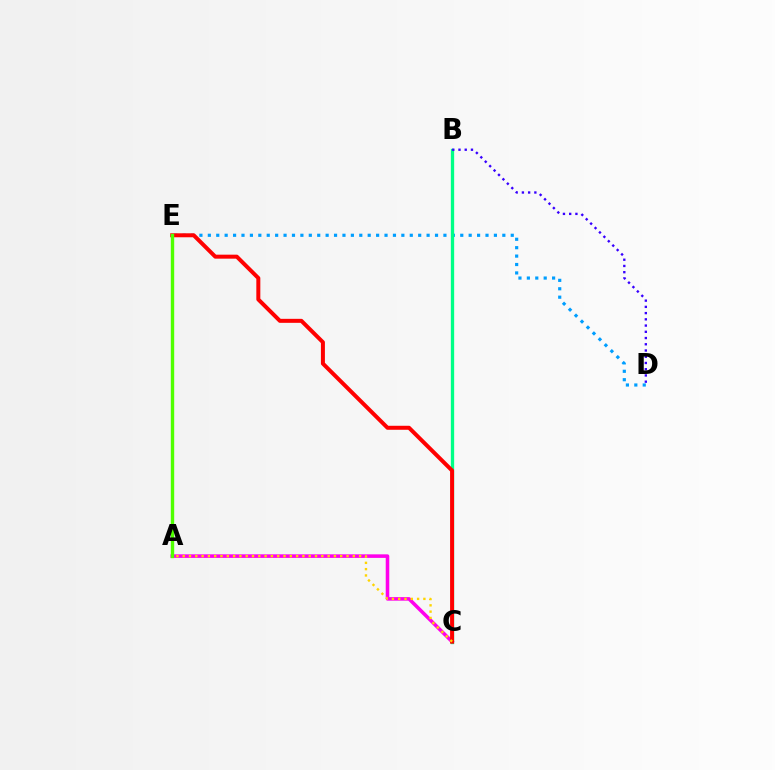{('D', 'E'): [{'color': '#009eff', 'line_style': 'dotted', 'thickness': 2.29}], ('A', 'C'): [{'color': '#ff00ed', 'line_style': 'solid', 'thickness': 2.56}, {'color': '#ffd500', 'line_style': 'dotted', 'thickness': 1.71}], ('B', 'C'): [{'color': '#00ff86', 'line_style': 'solid', 'thickness': 2.39}], ('C', 'E'): [{'color': '#ff0000', 'line_style': 'solid', 'thickness': 2.87}], ('A', 'E'): [{'color': '#4fff00', 'line_style': 'solid', 'thickness': 2.43}], ('B', 'D'): [{'color': '#3700ff', 'line_style': 'dotted', 'thickness': 1.69}]}